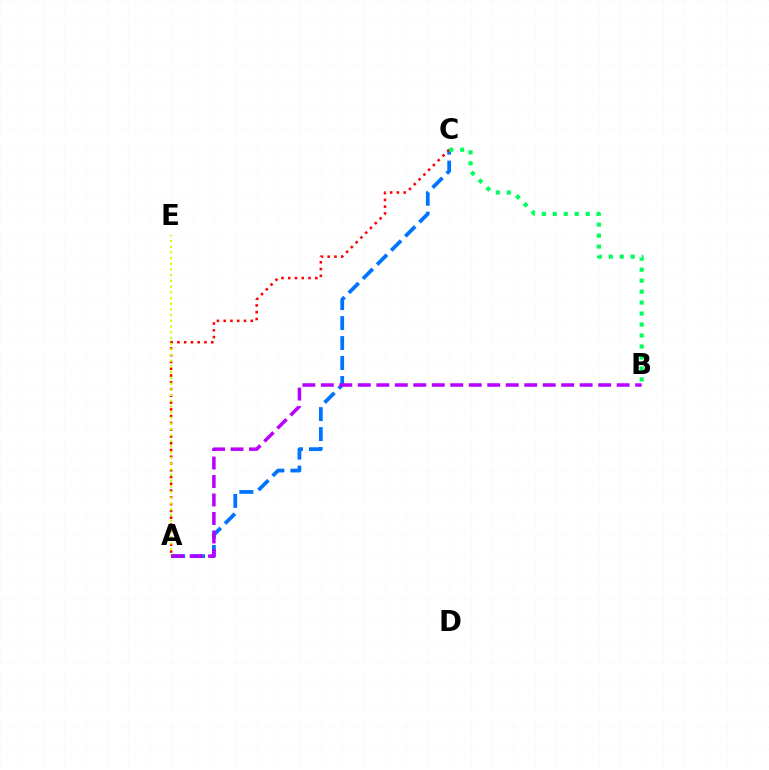{('A', 'C'): [{'color': '#0074ff', 'line_style': 'dashed', 'thickness': 2.71}, {'color': '#ff0000', 'line_style': 'dotted', 'thickness': 1.84}], ('B', 'C'): [{'color': '#00ff5c', 'line_style': 'dotted', 'thickness': 2.98}], ('A', 'E'): [{'color': '#d1ff00', 'line_style': 'dotted', 'thickness': 1.55}], ('A', 'B'): [{'color': '#b900ff', 'line_style': 'dashed', 'thickness': 2.51}]}